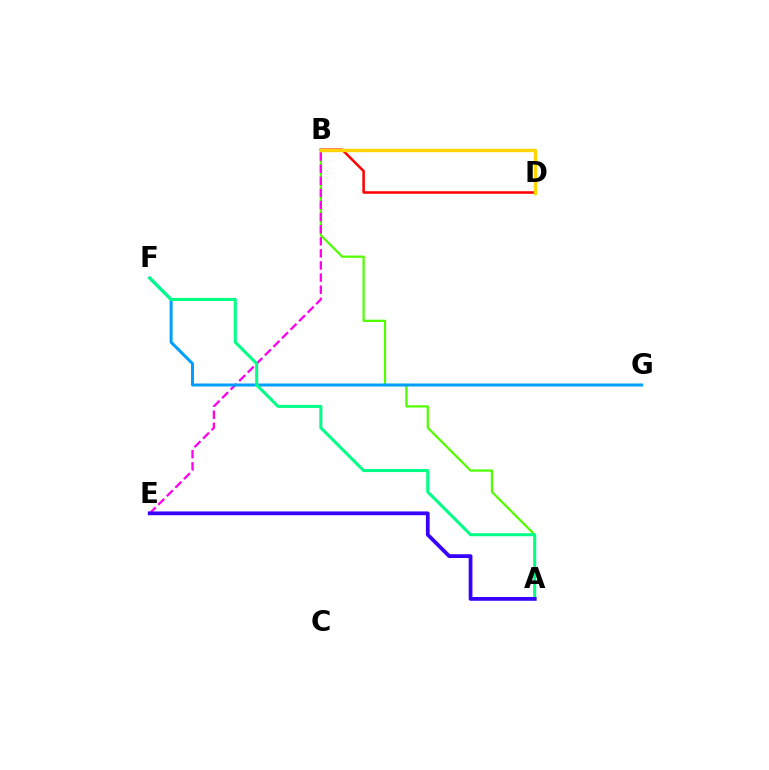{('B', 'D'): [{'color': '#ff0000', 'line_style': 'solid', 'thickness': 1.83}, {'color': '#ffd500', 'line_style': 'solid', 'thickness': 2.43}], ('A', 'B'): [{'color': '#4fff00', 'line_style': 'solid', 'thickness': 1.61}], ('B', 'E'): [{'color': '#ff00ed', 'line_style': 'dashed', 'thickness': 1.64}], ('F', 'G'): [{'color': '#009eff', 'line_style': 'solid', 'thickness': 2.16}], ('A', 'F'): [{'color': '#00ff86', 'line_style': 'solid', 'thickness': 2.19}], ('A', 'E'): [{'color': '#3700ff', 'line_style': 'solid', 'thickness': 2.71}]}